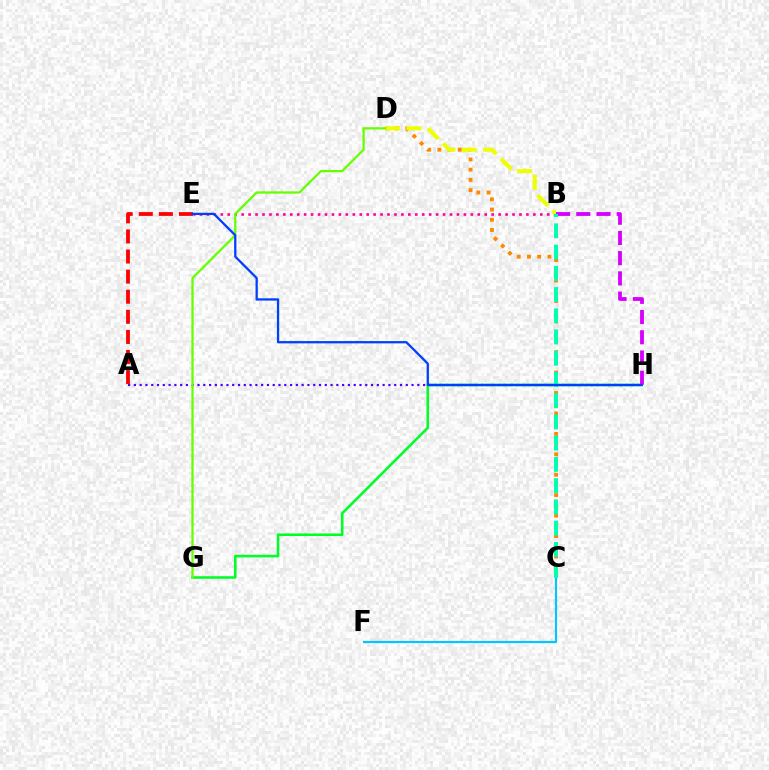{('C', 'F'): [{'color': '#00c7ff', 'line_style': 'solid', 'thickness': 1.55}], ('B', 'E'): [{'color': '#ff00a0', 'line_style': 'dotted', 'thickness': 1.89}], ('C', 'D'): [{'color': '#ff8800', 'line_style': 'dotted', 'thickness': 2.78}], ('G', 'H'): [{'color': '#00ff27', 'line_style': 'solid', 'thickness': 1.85}], ('A', 'H'): [{'color': '#4f00ff', 'line_style': 'dotted', 'thickness': 1.57}], ('B', 'D'): [{'color': '#eeff00', 'line_style': 'dashed', 'thickness': 2.91}], ('D', 'G'): [{'color': '#66ff00', 'line_style': 'solid', 'thickness': 1.62}], ('A', 'E'): [{'color': '#ff0000', 'line_style': 'dashed', 'thickness': 2.73}], ('B', 'H'): [{'color': '#d600ff', 'line_style': 'dashed', 'thickness': 2.75}], ('B', 'C'): [{'color': '#00ffaf', 'line_style': 'dashed', 'thickness': 2.88}], ('E', 'H'): [{'color': '#003fff', 'line_style': 'solid', 'thickness': 1.64}]}